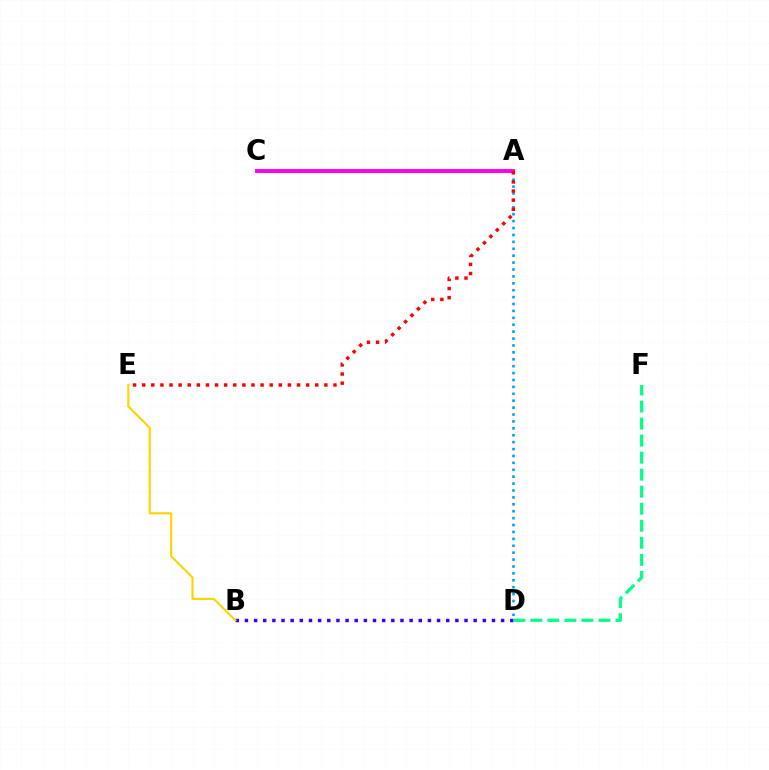{('A', 'D'): [{'color': '#009eff', 'line_style': 'dotted', 'thickness': 1.88}], ('A', 'C'): [{'color': '#4fff00', 'line_style': 'solid', 'thickness': 1.91}, {'color': '#ff00ed', 'line_style': 'solid', 'thickness': 2.83}], ('B', 'D'): [{'color': '#3700ff', 'line_style': 'dotted', 'thickness': 2.49}], ('B', 'E'): [{'color': '#ffd500', 'line_style': 'solid', 'thickness': 1.56}], ('A', 'E'): [{'color': '#ff0000', 'line_style': 'dotted', 'thickness': 2.47}], ('D', 'F'): [{'color': '#00ff86', 'line_style': 'dashed', 'thickness': 2.31}]}